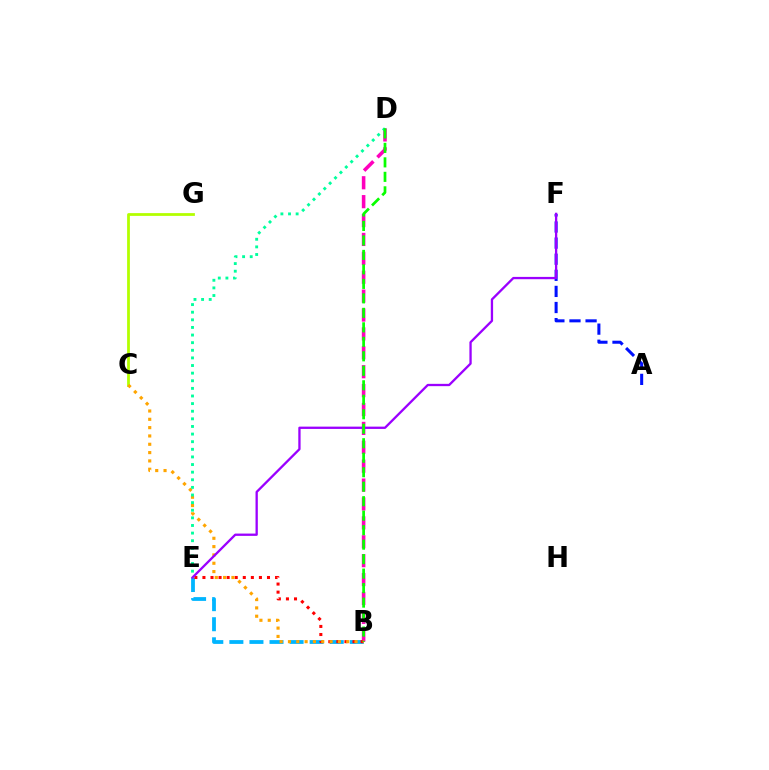{('C', 'G'): [{'color': '#b3ff00', 'line_style': 'solid', 'thickness': 2.0}], ('B', 'D'): [{'color': '#ff00bd', 'line_style': 'dashed', 'thickness': 2.57}, {'color': '#08ff00', 'line_style': 'dashed', 'thickness': 1.97}], ('A', 'F'): [{'color': '#0010ff', 'line_style': 'dashed', 'thickness': 2.19}], ('B', 'E'): [{'color': '#00b5ff', 'line_style': 'dashed', 'thickness': 2.73}, {'color': '#ff0000', 'line_style': 'dotted', 'thickness': 2.19}], ('B', 'C'): [{'color': '#ffa500', 'line_style': 'dotted', 'thickness': 2.26}], ('E', 'F'): [{'color': '#9b00ff', 'line_style': 'solid', 'thickness': 1.66}], ('D', 'E'): [{'color': '#00ff9d', 'line_style': 'dotted', 'thickness': 2.07}]}